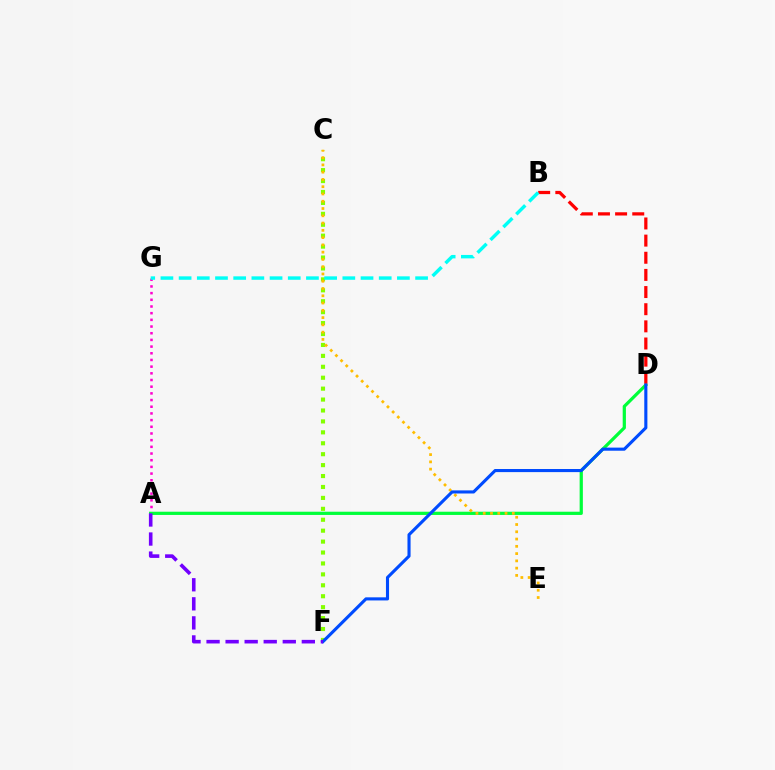{('A', 'G'): [{'color': '#ff00cf', 'line_style': 'dotted', 'thickness': 1.82}], ('C', 'F'): [{'color': '#84ff00', 'line_style': 'dotted', 'thickness': 2.97}], ('A', 'D'): [{'color': '#00ff39', 'line_style': 'solid', 'thickness': 2.32}], ('C', 'E'): [{'color': '#ffbd00', 'line_style': 'dotted', 'thickness': 1.98}], ('B', 'D'): [{'color': '#ff0000', 'line_style': 'dashed', 'thickness': 2.33}], ('D', 'F'): [{'color': '#004bff', 'line_style': 'solid', 'thickness': 2.23}], ('A', 'F'): [{'color': '#7200ff', 'line_style': 'dashed', 'thickness': 2.59}], ('B', 'G'): [{'color': '#00fff6', 'line_style': 'dashed', 'thickness': 2.47}]}